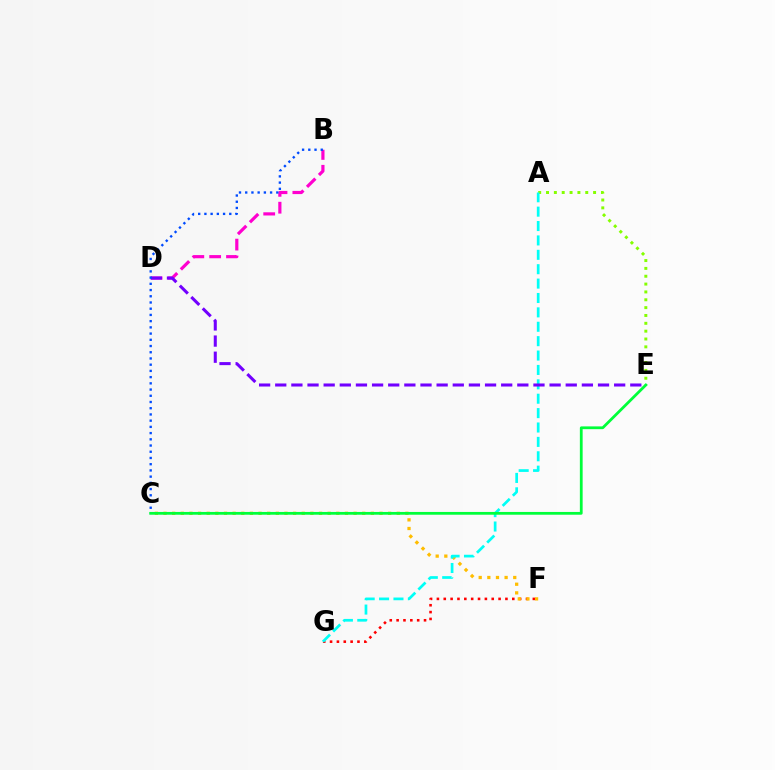{('F', 'G'): [{'color': '#ff0000', 'line_style': 'dotted', 'thickness': 1.86}], ('A', 'E'): [{'color': '#84ff00', 'line_style': 'dotted', 'thickness': 2.13}], ('C', 'F'): [{'color': '#ffbd00', 'line_style': 'dotted', 'thickness': 2.35}], ('A', 'G'): [{'color': '#00fff6', 'line_style': 'dashed', 'thickness': 1.95}], ('B', 'D'): [{'color': '#ff00cf', 'line_style': 'dashed', 'thickness': 2.29}], ('D', 'E'): [{'color': '#7200ff', 'line_style': 'dashed', 'thickness': 2.19}], ('B', 'C'): [{'color': '#004bff', 'line_style': 'dotted', 'thickness': 1.69}], ('C', 'E'): [{'color': '#00ff39', 'line_style': 'solid', 'thickness': 2.0}]}